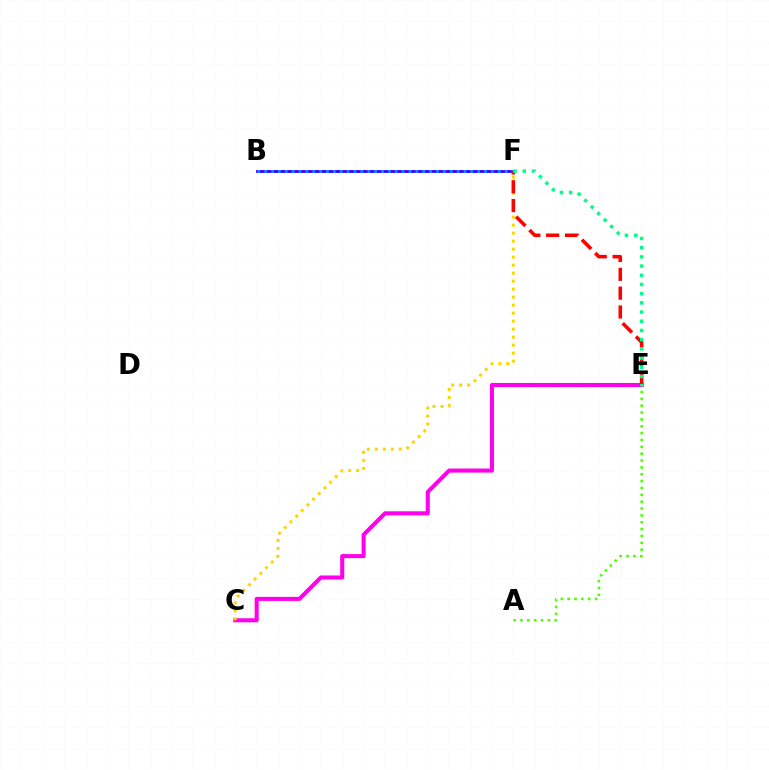{('B', 'F'): [{'color': '#3700ff', 'line_style': 'solid', 'thickness': 2.03}, {'color': '#009eff', 'line_style': 'dotted', 'thickness': 1.87}], ('C', 'E'): [{'color': '#ff00ed', 'line_style': 'solid', 'thickness': 2.92}], ('C', 'F'): [{'color': '#ffd500', 'line_style': 'dotted', 'thickness': 2.17}], ('E', 'F'): [{'color': '#ff0000', 'line_style': 'dashed', 'thickness': 2.56}, {'color': '#00ff86', 'line_style': 'dotted', 'thickness': 2.5}], ('A', 'E'): [{'color': '#4fff00', 'line_style': 'dotted', 'thickness': 1.86}]}